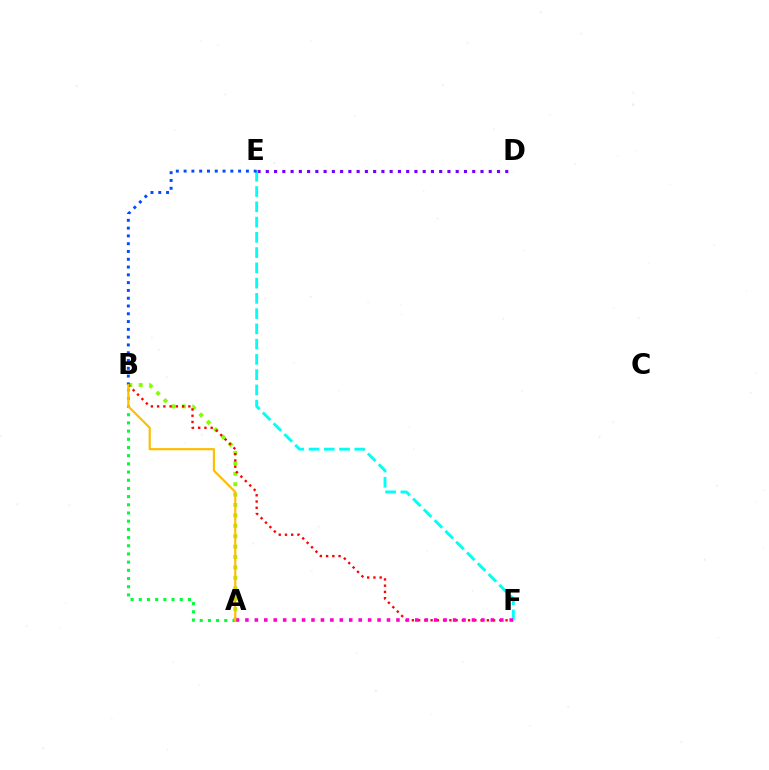{('A', 'B'): [{'color': '#84ff00', 'line_style': 'dotted', 'thickness': 2.83}, {'color': '#00ff39', 'line_style': 'dotted', 'thickness': 2.23}, {'color': '#ffbd00', 'line_style': 'solid', 'thickness': 1.56}], ('D', 'E'): [{'color': '#7200ff', 'line_style': 'dotted', 'thickness': 2.24}], ('B', 'F'): [{'color': '#ff0000', 'line_style': 'dotted', 'thickness': 1.7}], ('E', 'F'): [{'color': '#00fff6', 'line_style': 'dashed', 'thickness': 2.07}], ('B', 'E'): [{'color': '#004bff', 'line_style': 'dotted', 'thickness': 2.12}], ('A', 'F'): [{'color': '#ff00cf', 'line_style': 'dotted', 'thickness': 2.56}]}